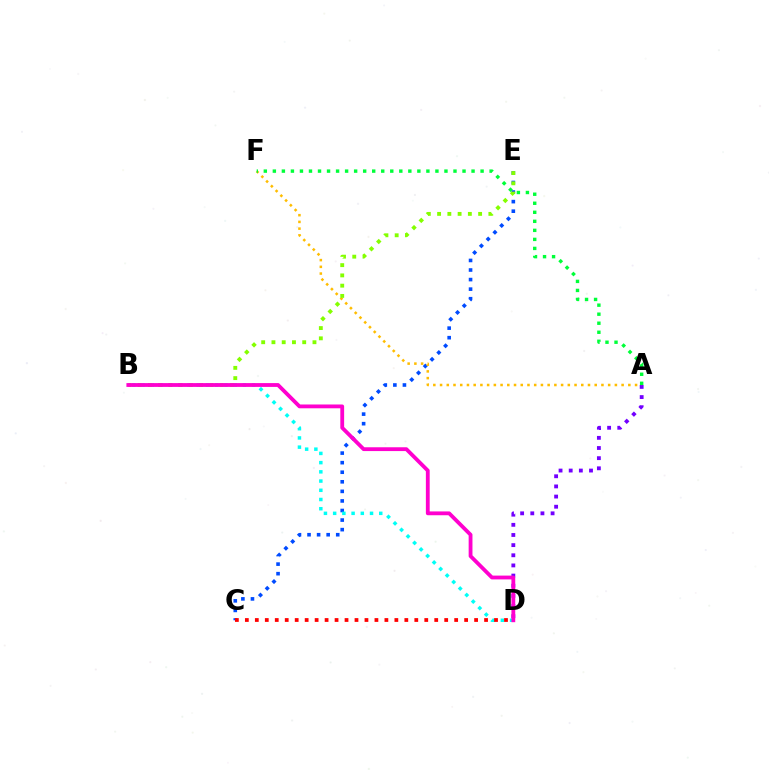{('C', 'E'): [{'color': '#004bff', 'line_style': 'dotted', 'thickness': 2.6}], ('A', 'D'): [{'color': '#7200ff', 'line_style': 'dotted', 'thickness': 2.76}], ('A', 'F'): [{'color': '#ffbd00', 'line_style': 'dotted', 'thickness': 1.83}, {'color': '#00ff39', 'line_style': 'dotted', 'thickness': 2.45}], ('B', 'D'): [{'color': '#00fff6', 'line_style': 'dotted', 'thickness': 2.5}, {'color': '#ff00cf', 'line_style': 'solid', 'thickness': 2.74}], ('C', 'D'): [{'color': '#ff0000', 'line_style': 'dotted', 'thickness': 2.71}], ('B', 'E'): [{'color': '#84ff00', 'line_style': 'dotted', 'thickness': 2.79}]}